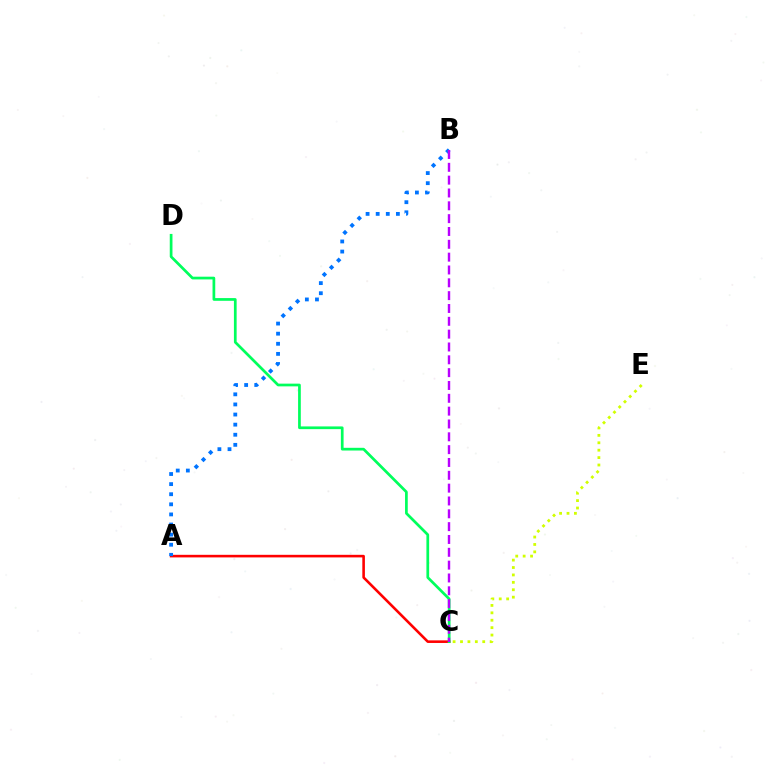{('C', 'E'): [{'color': '#d1ff00', 'line_style': 'dotted', 'thickness': 2.01}], ('A', 'C'): [{'color': '#ff0000', 'line_style': 'solid', 'thickness': 1.87}], ('C', 'D'): [{'color': '#00ff5c', 'line_style': 'solid', 'thickness': 1.96}], ('A', 'B'): [{'color': '#0074ff', 'line_style': 'dotted', 'thickness': 2.74}], ('B', 'C'): [{'color': '#b900ff', 'line_style': 'dashed', 'thickness': 1.74}]}